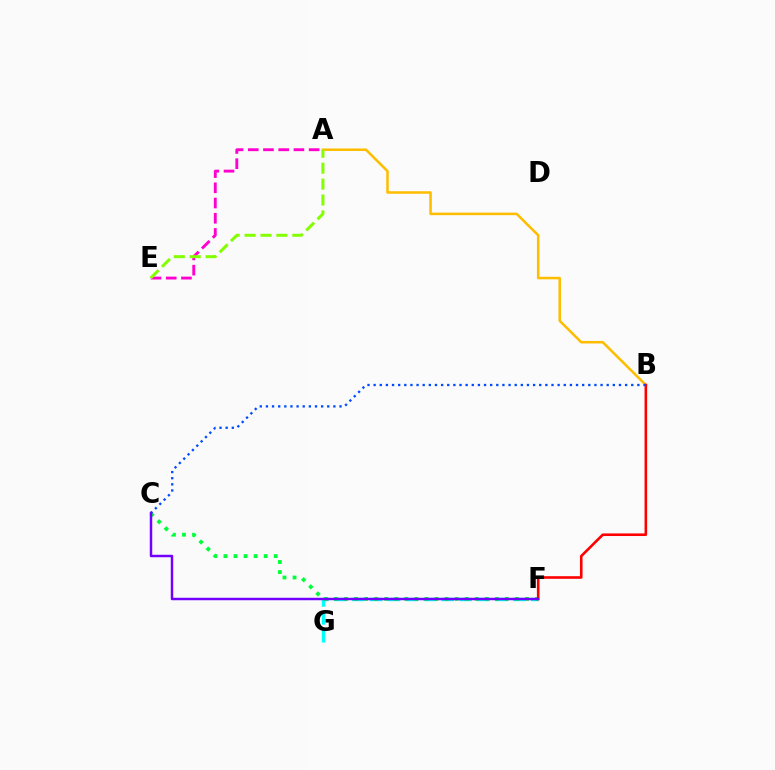{('A', 'B'): [{'color': '#ffbd00', 'line_style': 'solid', 'thickness': 1.82}], ('F', 'G'): [{'color': '#00fff6', 'line_style': 'dashed', 'thickness': 2.43}], ('C', 'F'): [{'color': '#00ff39', 'line_style': 'dotted', 'thickness': 2.73}, {'color': '#7200ff', 'line_style': 'solid', 'thickness': 1.77}], ('B', 'F'): [{'color': '#ff0000', 'line_style': 'solid', 'thickness': 1.87}], ('A', 'E'): [{'color': '#ff00cf', 'line_style': 'dashed', 'thickness': 2.07}, {'color': '#84ff00', 'line_style': 'dashed', 'thickness': 2.16}], ('B', 'C'): [{'color': '#004bff', 'line_style': 'dotted', 'thickness': 1.67}]}